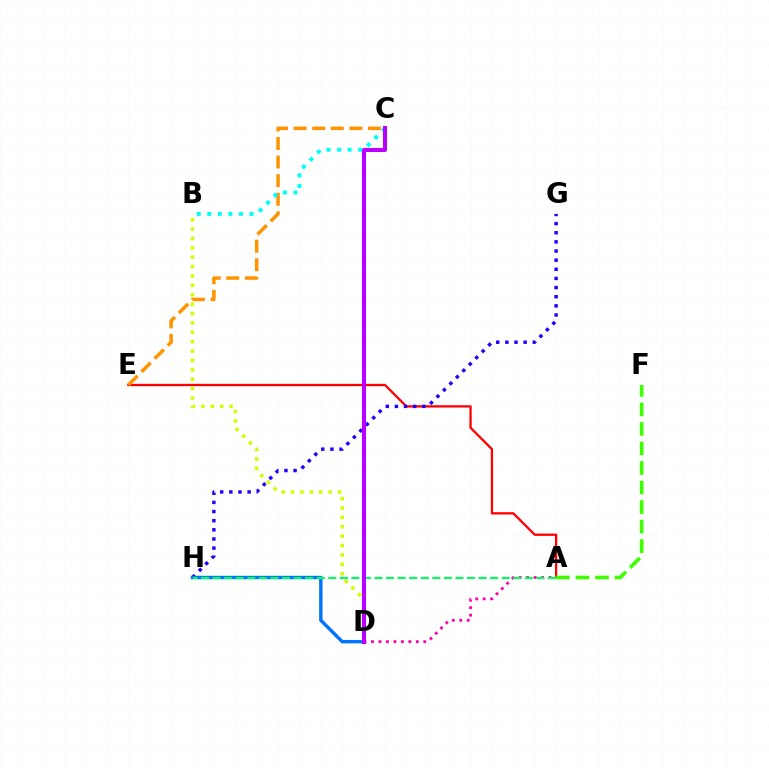{('A', 'E'): [{'color': '#ff0000', 'line_style': 'solid', 'thickness': 1.65}], ('G', 'H'): [{'color': '#2500ff', 'line_style': 'dotted', 'thickness': 2.48}], ('D', 'H'): [{'color': '#0074ff', 'line_style': 'solid', 'thickness': 2.45}], ('A', 'F'): [{'color': '#3dff00', 'line_style': 'dashed', 'thickness': 2.65}], ('A', 'D'): [{'color': '#ff00ac', 'line_style': 'dotted', 'thickness': 2.03}], ('C', 'E'): [{'color': '#ff9400', 'line_style': 'dashed', 'thickness': 2.53}], ('B', 'D'): [{'color': '#d1ff00', 'line_style': 'dotted', 'thickness': 2.55}], ('B', 'C'): [{'color': '#00fff6', 'line_style': 'dotted', 'thickness': 2.87}], ('A', 'H'): [{'color': '#00ff5c', 'line_style': 'dashed', 'thickness': 1.57}], ('C', 'D'): [{'color': '#b900ff', 'line_style': 'solid', 'thickness': 2.92}]}